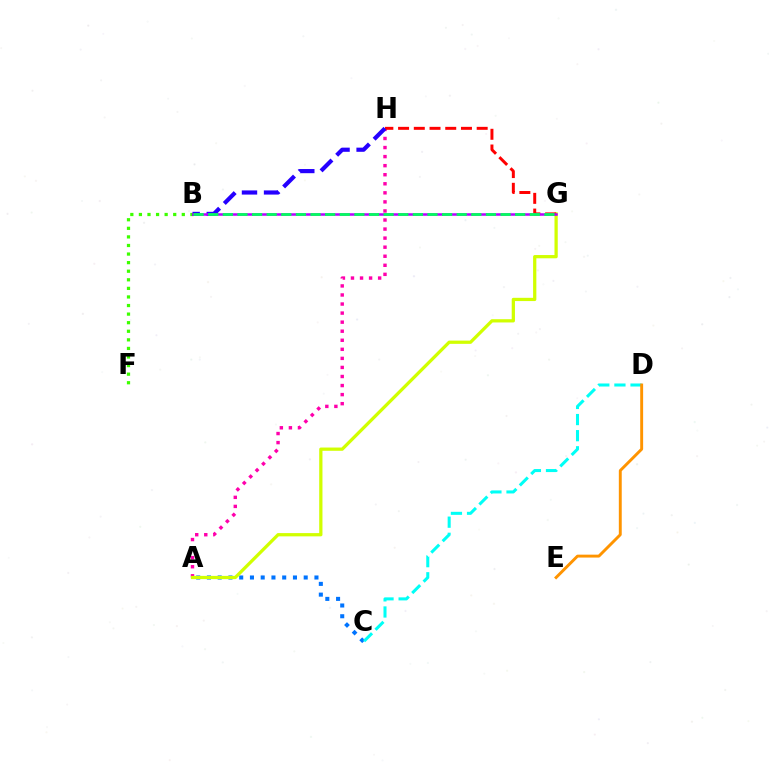{('A', 'H'): [{'color': '#ff00ac', 'line_style': 'dotted', 'thickness': 2.46}], ('B', 'F'): [{'color': '#3dff00', 'line_style': 'dotted', 'thickness': 2.33}], ('A', 'C'): [{'color': '#0074ff', 'line_style': 'dotted', 'thickness': 2.92}], ('A', 'G'): [{'color': '#d1ff00', 'line_style': 'solid', 'thickness': 2.34}], ('G', 'H'): [{'color': '#ff0000', 'line_style': 'dashed', 'thickness': 2.14}], ('B', 'H'): [{'color': '#2500ff', 'line_style': 'dashed', 'thickness': 3.0}], ('C', 'D'): [{'color': '#00fff6', 'line_style': 'dashed', 'thickness': 2.19}], ('B', 'G'): [{'color': '#b900ff', 'line_style': 'solid', 'thickness': 1.83}, {'color': '#00ff5c', 'line_style': 'dashed', 'thickness': 1.99}], ('D', 'E'): [{'color': '#ff9400', 'line_style': 'solid', 'thickness': 2.1}]}